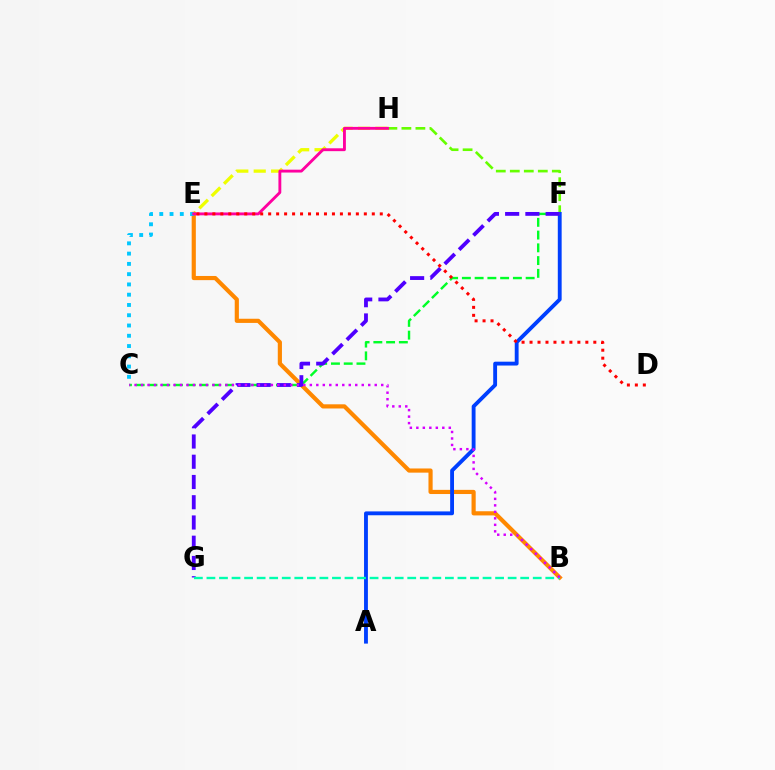{('F', 'H'): [{'color': '#66ff00', 'line_style': 'dashed', 'thickness': 1.9}], ('E', 'H'): [{'color': '#eeff00', 'line_style': 'dashed', 'thickness': 2.37}, {'color': '#ff00a0', 'line_style': 'solid', 'thickness': 2.06}], ('B', 'E'): [{'color': '#ff8800', 'line_style': 'solid', 'thickness': 3.0}], ('C', 'E'): [{'color': '#00c7ff', 'line_style': 'dotted', 'thickness': 2.79}], ('A', 'F'): [{'color': '#003fff', 'line_style': 'solid', 'thickness': 2.77}], ('C', 'F'): [{'color': '#00ff27', 'line_style': 'dashed', 'thickness': 1.73}], ('F', 'G'): [{'color': '#4f00ff', 'line_style': 'dashed', 'thickness': 2.75}], ('B', 'G'): [{'color': '#00ffaf', 'line_style': 'dashed', 'thickness': 1.7}], ('B', 'C'): [{'color': '#d600ff', 'line_style': 'dotted', 'thickness': 1.76}], ('D', 'E'): [{'color': '#ff0000', 'line_style': 'dotted', 'thickness': 2.17}]}